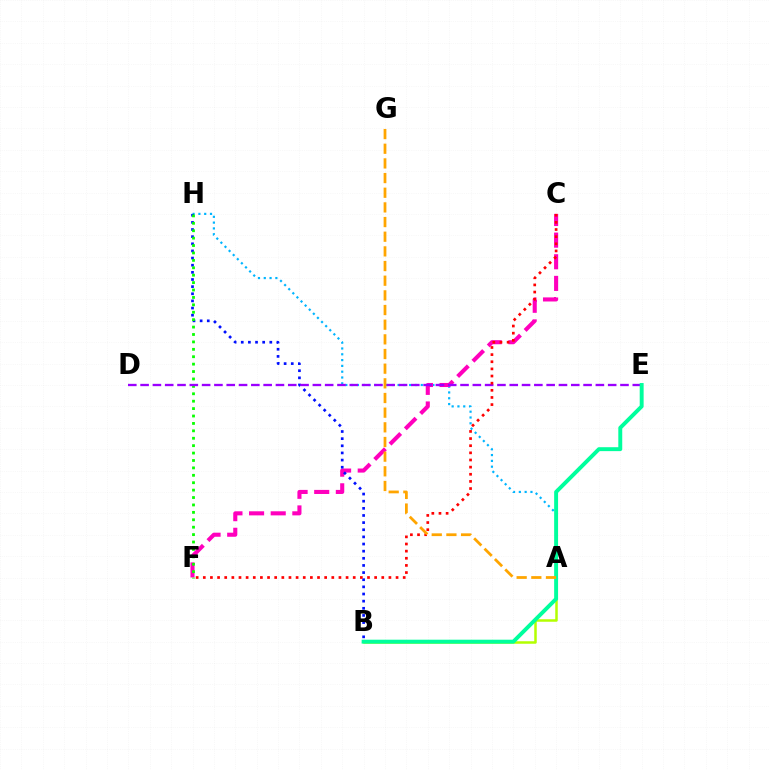{('A', 'H'): [{'color': '#00b5ff', 'line_style': 'dotted', 'thickness': 1.58}], ('C', 'F'): [{'color': '#ff00bd', 'line_style': 'dashed', 'thickness': 2.94}, {'color': '#ff0000', 'line_style': 'dotted', 'thickness': 1.94}], ('B', 'H'): [{'color': '#0010ff', 'line_style': 'dotted', 'thickness': 1.94}], ('A', 'B'): [{'color': '#b3ff00', 'line_style': 'solid', 'thickness': 1.8}], ('F', 'H'): [{'color': '#08ff00', 'line_style': 'dotted', 'thickness': 2.01}], ('D', 'E'): [{'color': '#9b00ff', 'line_style': 'dashed', 'thickness': 1.67}], ('B', 'E'): [{'color': '#00ff9d', 'line_style': 'solid', 'thickness': 2.83}], ('A', 'G'): [{'color': '#ffa500', 'line_style': 'dashed', 'thickness': 1.99}]}